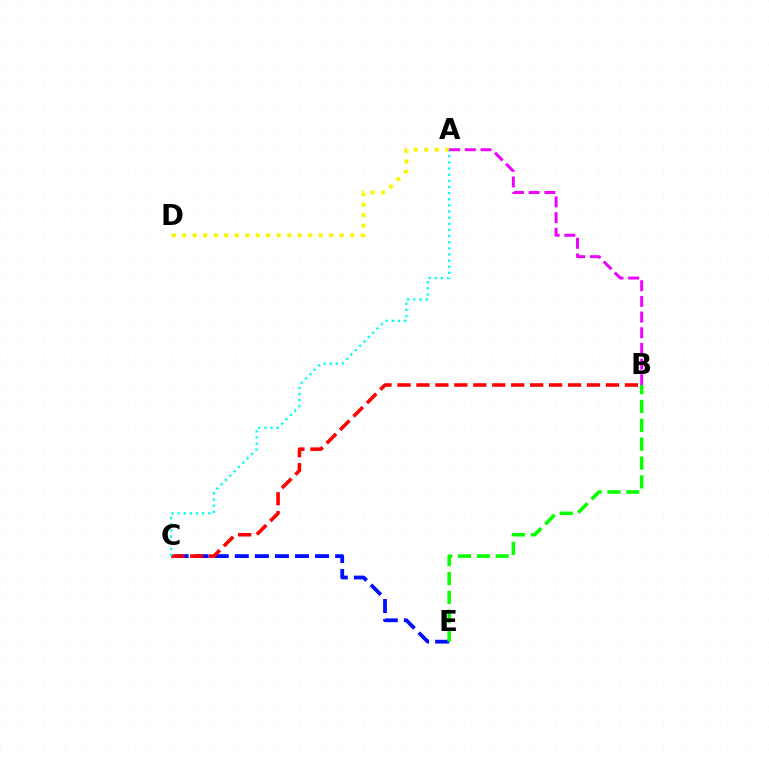{('C', 'E'): [{'color': '#0010ff', 'line_style': 'dashed', 'thickness': 2.73}], ('B', 'E'): [{'color': '#08ff00', 'line_style': 'dashed', 'thickness': 2.56}], ('A', 'D'): [{'color': '#fcf500', 'line_style': 'dotted', 'thickness': 2.85}], ('B', 'C'): [{'color': '#ff0000', 'line_style': 'dashed', 'thickness': 2.57}], ('A', 'C'): [{'color': '#00fff6', 'line_style': 'dotted', 'thickness': 1.67}], ('A', 'B'): [{'color': '#ee00ff', 'line_style': 'dashed', 'thickness': 2.13}]}